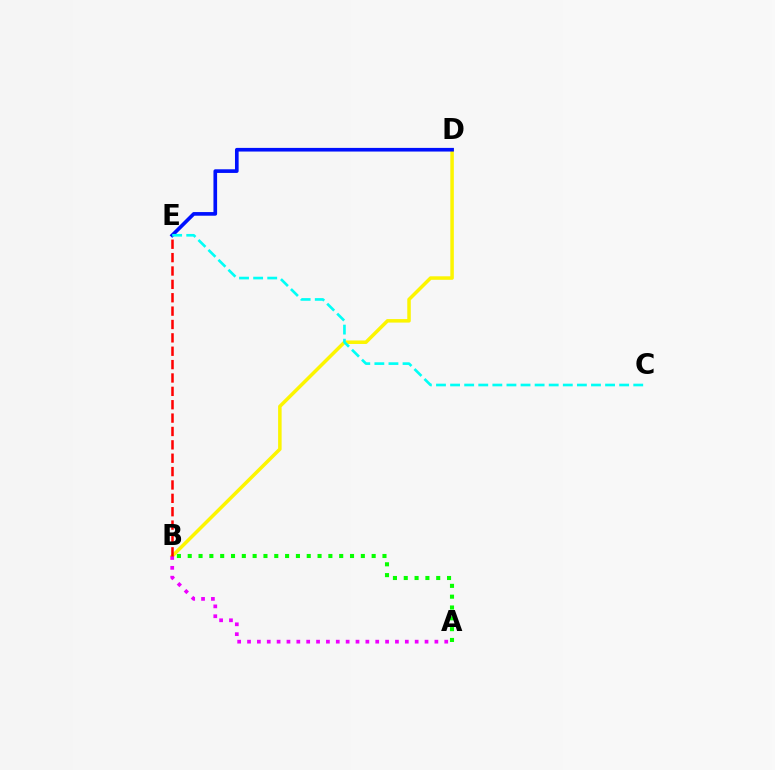{('A', 'B'): [{'color': '#08ff00', 'line_style': 'dotted', 'thickness': 2.94}, {'color': '#ee00ff', 'line_style': 'dotted', 'thickness': 2.68}], ('B', 'D'): [{'color': '#fcf500', 'line_style': 'solid', 'thickness': 2.53}], ('D', 'E'): [{'color': '#0010ff', 'line_style': 'solid', 'thickness': 2.63}], ('B', 'E'): [{'color': '#ff0000', 'line_style': 'dashed', 'thickness': 1.82}], ('C', 'E'): [{'color': '#00fff6', 'line_style': 'dashed', 'thickness': 1.91}]}